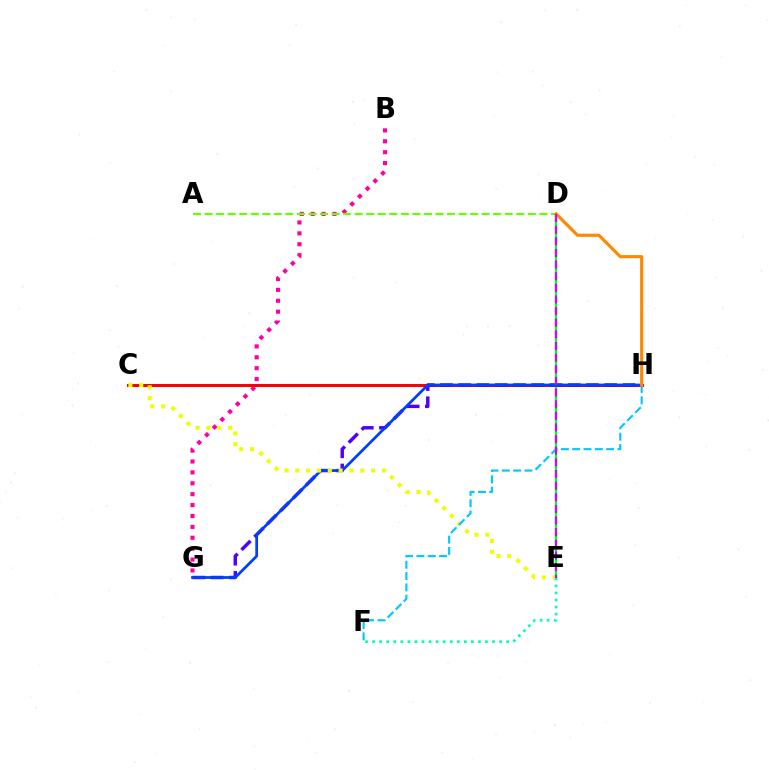{('B', 'G'): [{'color': '#ff00a0', 'line_style': 'dotted', 'thickness': 2.96}], ('C', 'H'): [{'color': '#ff0000', 'line_style': 'solid', 'thickness': 2.15}], ('D', 'E'): [{'color': '#00ff27', 'line_style': 'solid', 'thickness': 1.71}, {'color': '#d600ff', 'line_style': 'dashed', 'thickness': 1.58}], ('G', 'H'): [{'color': '#4f00ff', 'line_style': 'dashed', 'thickness': 2.48}, {'color': '#003fff', 'line_style': 'solid', 'thickness': 1.99}], ('A', 'D'): [{'color': '#66ff00', 'line_style': 'dashed', 'thickness': 1.57}], ('C', 'E'): [{'color': '#eeff00', 'line_style': 'dotted', 'thickness': 2.94}], ('F', 'H'): [{'color': '#00c7ff', 'line_style': 'dashed', 'thickness': 1.54}], ('D', 'H'): [{'color': '#ff8800', 'line_style': 'solid', 'thickness': 2.25}], ('E', 'F'): [{'color': '#00ffaf', 'line_style': 'dotted', 'thickness': 1.92}]}